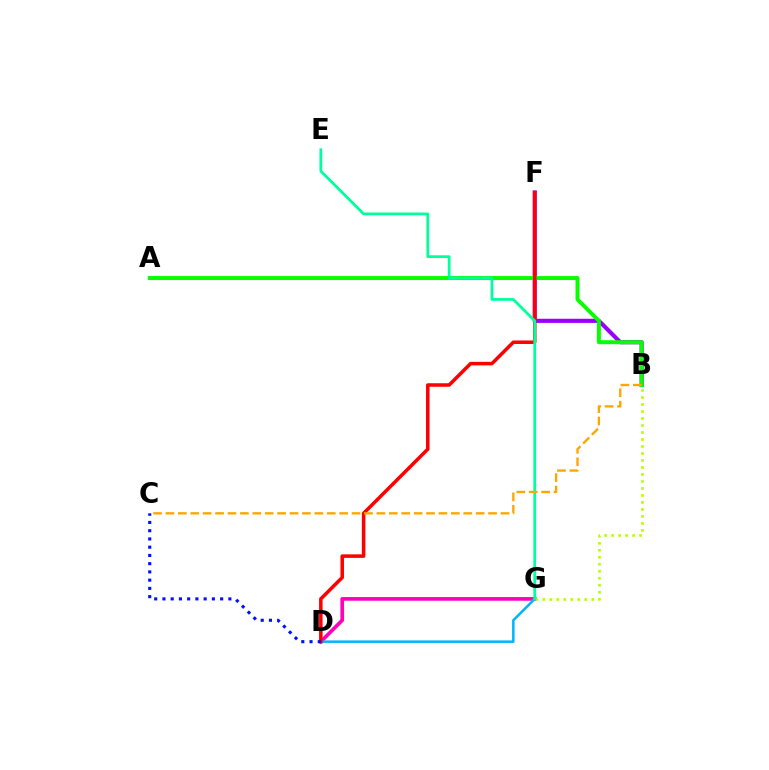{('B', 'F'): [{'color': '#9b00ff', 'line_style': 'solid', 'thickness': 2.99}], ('A', 'B'): [{'color': '#08ff00', 'line_style': 'solid', 'thickness': 2.87}], ('D', 'G'): [{'color': '#ff00bd', 'line_style': 'solid', 'thickness': 2.64}, {'color': '#00b5ff', 'line_style': 'solid', 'thickness': 1.81}], ('B', 'G'): [{'color': '#b3ff00', 'line_style': 'dotted', 'thickness': 1.9}], ('D', 'F'): [{'color': '#ff0000', 'line_style': 'solid', 'thickness': 2.53}], ('E', 'G'): [{'color': '#00ff9d', 'line_style': 'solid', 'thickness': 1.99}], ('C', 'D'): [{'color': '#0010ff', 'line_style': 'dotted', 'thickness': 2.24}], ('B', 'C'): [{'color': '#ffa500', 'line_style': 'dashed', 'thickness': 1.69}]}